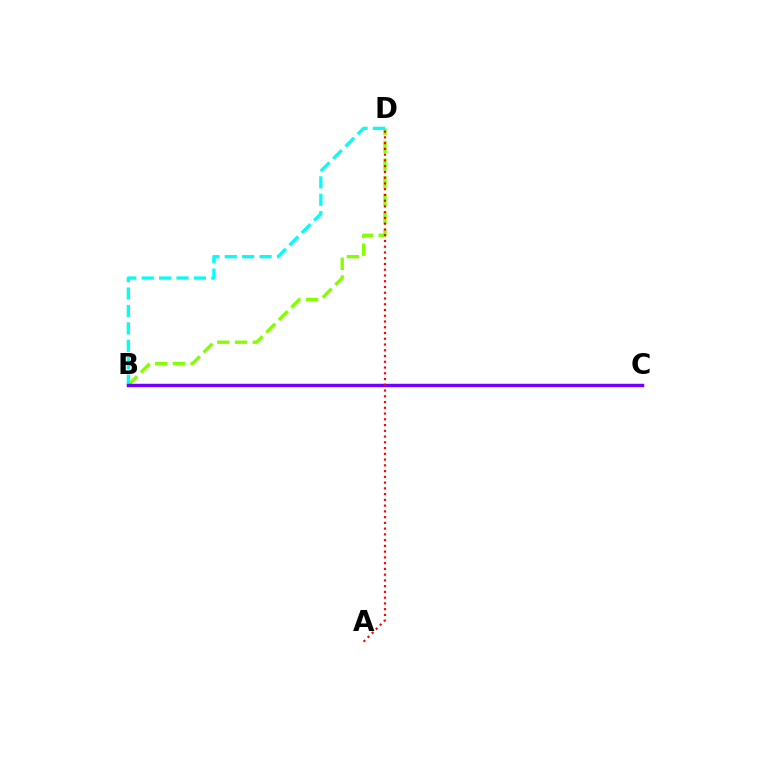{('B', 'D'): [{'color': '#84ff00', 'line_style': 'dashed', 'thickness': 2.41}, {'color': '#00fff6', 'line_style': 'dashed', 'thickness': 2.37}], ('B', 'C'): [{'color': '#7200ff', 'line_style': 'solid', 'thickness': 2.48}], ('A', 'D'): [{'color': '#ff0000', 'line_style': 'dotted', 'thickness': 1.56}]}